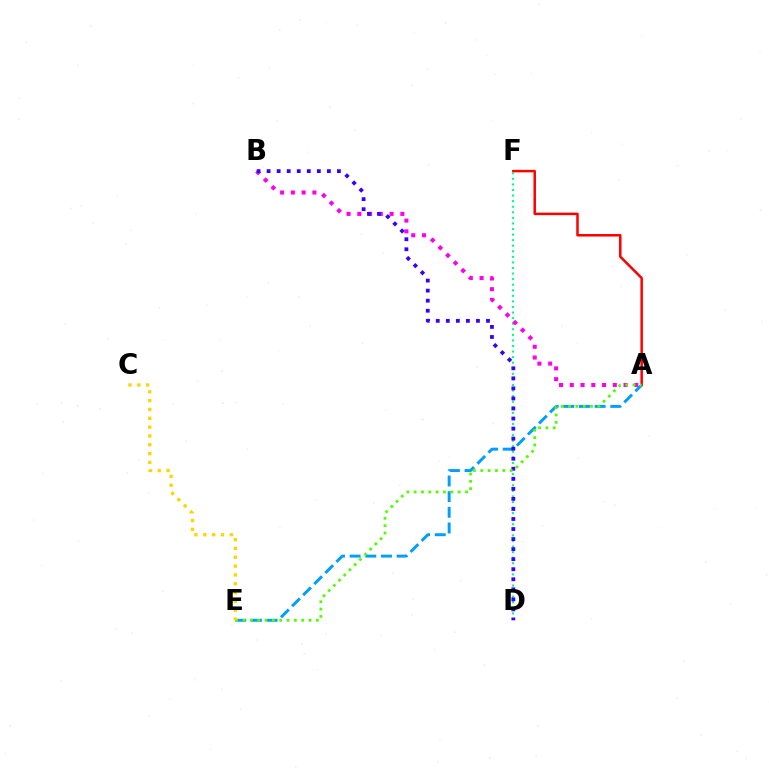{('A', 'F'): [{'color': '#ff0000', 'line_style': 'solid', 'thickness': 1.8}], ('D', 'F'): [{'color': '#00ff86', 'line_style': 'dotted', 'thickness': 1.51}], ('A', 'B'): [{'color': '#ff00ed', 'line_style': 'dotted', 'thickness': 2.92}], ('A', 'E'): [{'color': '#009eff', 'line_style': 'dashed', 'thickness': 2.13}, {'color': '#4fff00', 'line_style': 'dotted', 'thickness': 1.99}], ('B', 'D'): [{'color': '#3700ff', 'line_style': 'dotted', 'thickness': 2.73}], ('C', 'E'): [{'color': '#ffd500', 'line_style': 'dotted', 'thickness': 2.4}]}